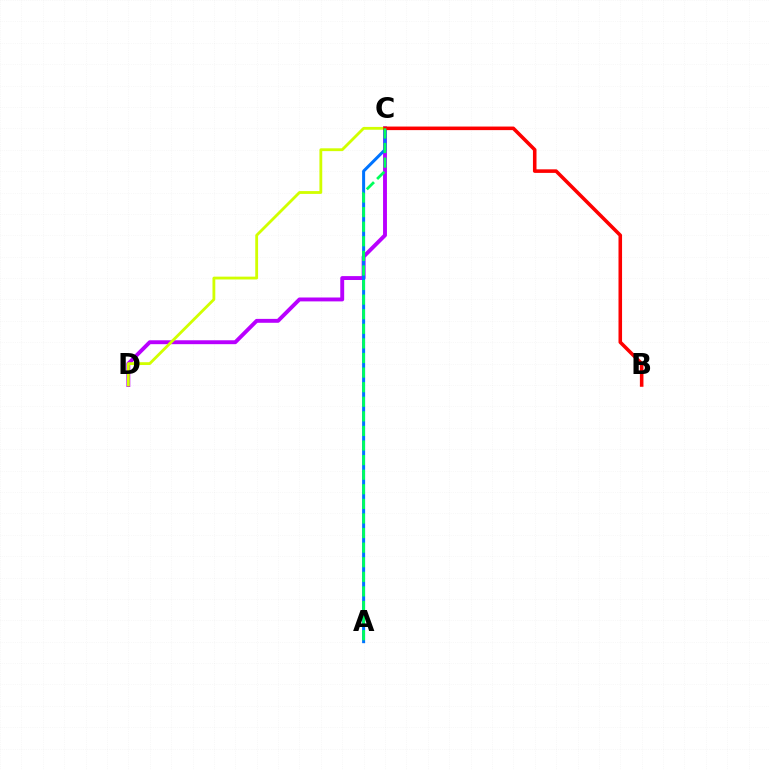{('C', 'D'): [{'color': '#b900ff', 'line_style': 'solid', 'thickness': 2.81}, {'color': '#d1ff00', 'line_style': 'solid', 'thickness': 2.03}], ('A', 'C'): [{'color': '#0074ff', 'line_style': 'solid', 'thickness': 2.17}, {'color': '#00ff5c', 'line_style': 'dashed', 'thickness': 1.98}], ('B', 'C'): [{'color': '#ff0000', 'line_style': 'solid', 'thickness': 2.57}]}